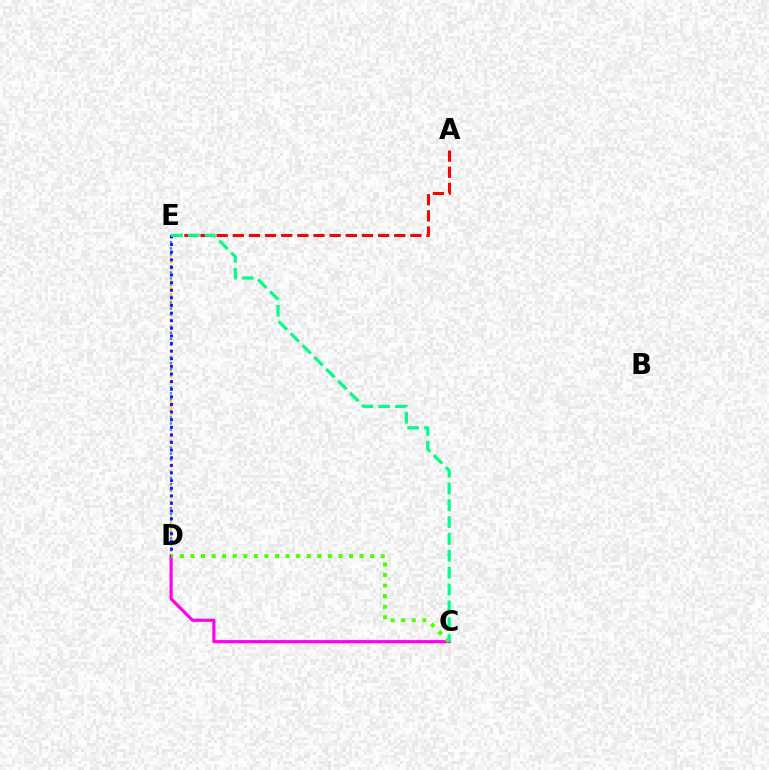{('A', 'E'): [{'color': '#ff0000', 'line_style': 'dashed', 'thickness': 2.19}], ('D', 'E'): [{'color': '#ffd500', 'line_style': 'dotted', 'thickness': 1.73}, {'color': '#009eff', 'line_style': 'dotted', 'thickness': 1.64}, {'color': '#3700ff', 'line_style': 'dotted', 'thickness': 2.07}], ('C', 'D'): [{'color': '#ff00ed', 'line_style': 'solid', 'thickness': 2.28}, {'color': '#4fff00', 'line_style': 'dotted', 'thickness': 2.87}], ('C', 'E'): [{'color': '#00ff86', 'line_style': 'dashed', 'thickness': 2.29}]}